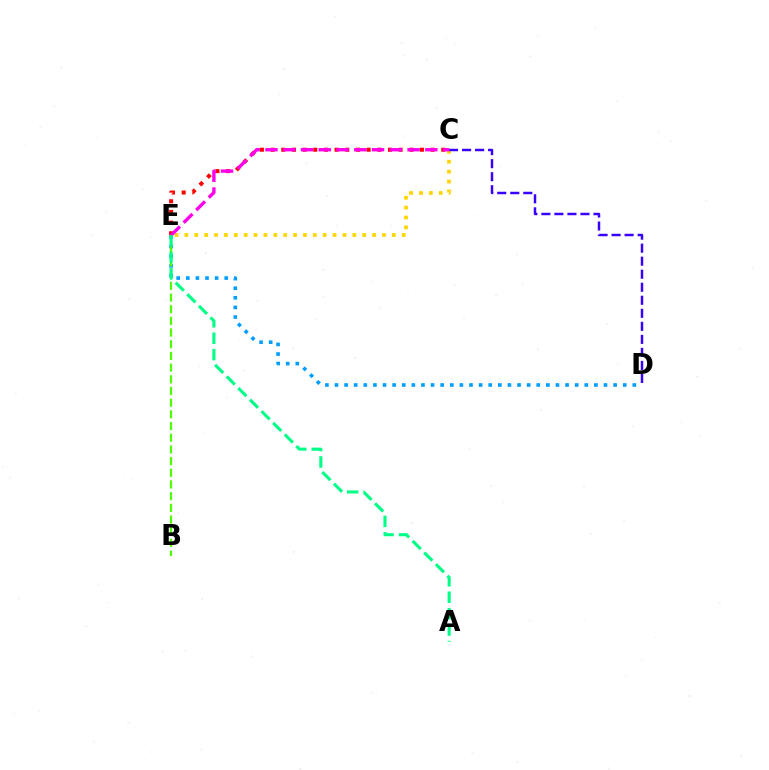{('C', 'E'): [{'color': '#ffd500', 'line_style': 'dotted', 'thickness': 2.68}, {'color': '#ff0000', 'line_style': 'dotted', 'thickness': 2.9}, {'color': '#ff00ed', 'line_style': 'dashed', 'thickness': 2.41}], ('C', 'D'): [{'color': '#3700ff', 'line_style': 'dashed', 'thickness': 1.77}], ('D', 'E'): [{'color': '#009eff', 'line_style': 'dotted', 'thickness': 2.61}], ('B', 'E'): [{'color': '#4fff00', 'line_style': 'dashed', 'thickness': 1.59}], ('A', 'E'): [{'color': '#00ff86', 'line_style': 'dashed', 'thickness': 2.23}]}